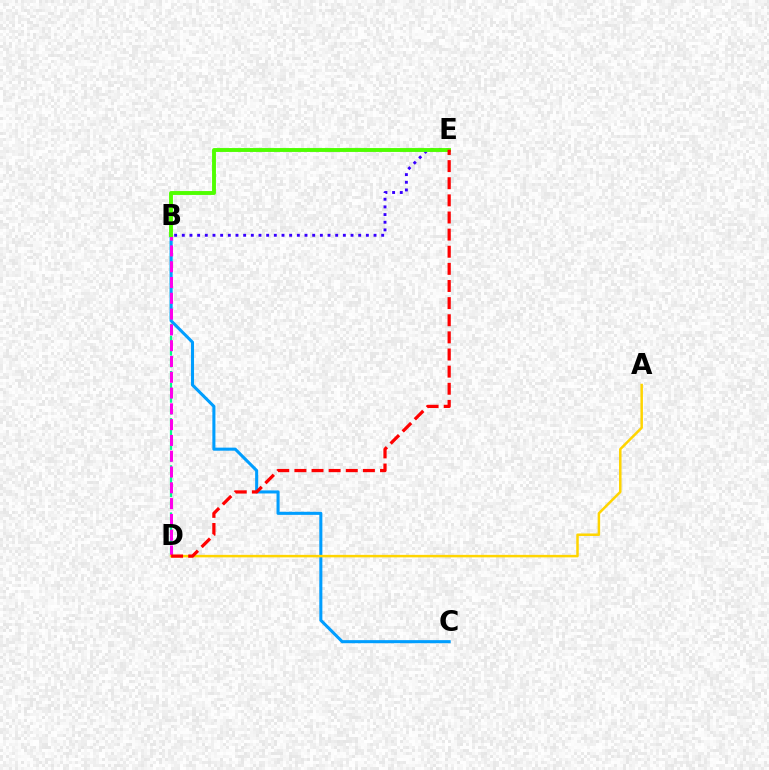{('B', 'D'): [{'color': '#00ff86', 'line_style': 'dashed', 'thickness': 1.6}, {'color': '#ff00ed', 'line_style': 'dashed', 'thickness': 2.15}], ('B', 'C'): [{'color': '#009eff', 'line_style': 'solid', 'thickness': 2.2}], ('B', 'E'): [{'color': '#3700ff', 'line_style': 'dotted', 'thickness': 2.08}, {'color': '#4fff00', 'line_style': 'solid', 'thickness': 2.8}], ('A', 'D'): [{'color': '#ffd500', 'line_style': 'solid', 'thickness': 1.8}], ('D', 'E'): [{'color': '#ff0000', 'line_style': 'dashed', 'thickness': 2.33}]}